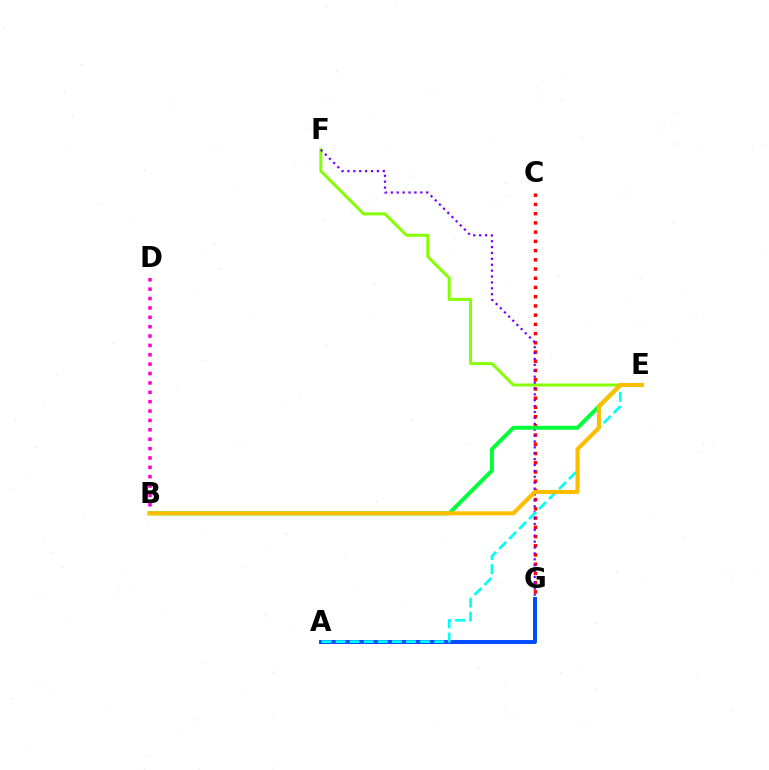{('E', 'F'): [{'color': '#84ff00', 'line_style': 'solid', 'thickness': 2.12}], ('B', 'D'): [{'color': '#ff00cf', 'line_style': 'dotted', 'thickness': 2.55}], ('A', 'G'): [{'color': '#004bff', 'line_style': 'solid', 'thickness': 2.84}], ('C', 'G'): [{'color': '#ff0000', 'line_style': 'dotted', 'thickness': 2.51}], ('F', 'G'): [{'color': '#7200ff', 'line_style': 'dotted', 'thickness': 1.6}], ('A', 'E'): [{'color': '#00fff6', 'line_style': 'dashed', 'thickness': 1.92}], ('B', 'E'): [{'color': '#00ff39', 'line_style': 'solid', 'thickness': 2.84}, {'color': '#ffbd00', 'line_style': 'solid', 'thickness': 2.94}]}